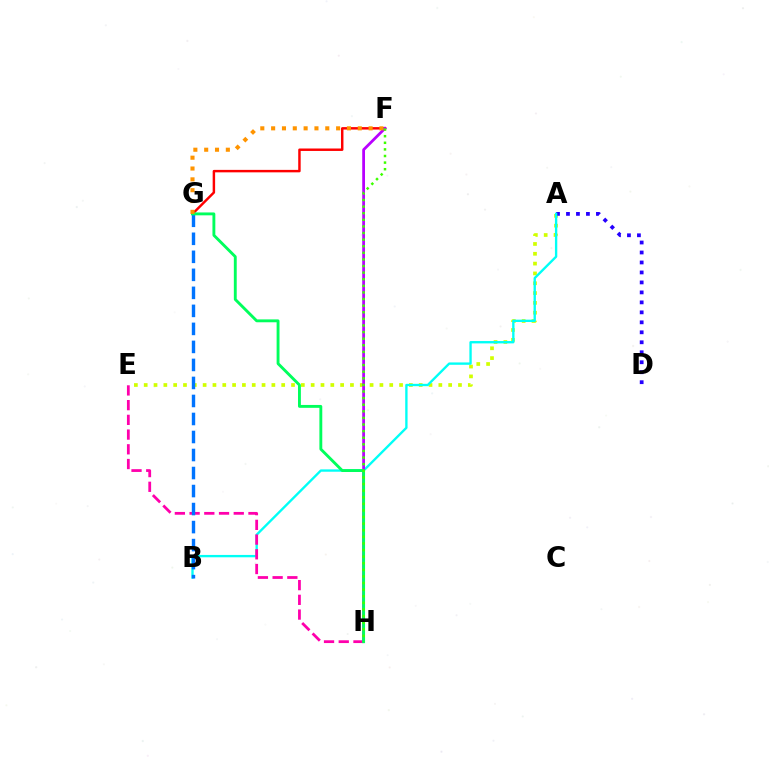{('A', 'E'): [{'color': '#d1ff00', 'line_style': 'dotted', 'thickness': 2.67}], ('A', 'D'): [{'color': '#2500ff', 'line_style': 'dotted', 'thickness': 2.71}], ('A', 'B'): [{'color': '#00fff6', 'line_style': 'solid', 'thickness': 1.69}], ('F', 'G'): [{'color': '#ff0000', 'line_style': 'solid', 'thickness': 1.77}, {'color': '#ff9400', 'line_style': 'dotted', 'thickness': 2.94}], ('E', 'H'): [{'color': '#ff00ac', 'line_style': 'dashed', 'thickness': 2.0}], ('F', 'H'): [{'color': '#b900ff', 'line_style': 'solid', 'thickness': 2.0}, {'color': '#3dff00', 'line_style': 'dotted', 'thickness': 1.79}], ('B', 'G'): [{'color': '#0074ff', 'line_style': 'dashed', 'thickness': 2.45}], ('G', 'H'): [{'color': '#00ff5c', 'line_style': 'solid', 'thickness': 2.07}]}